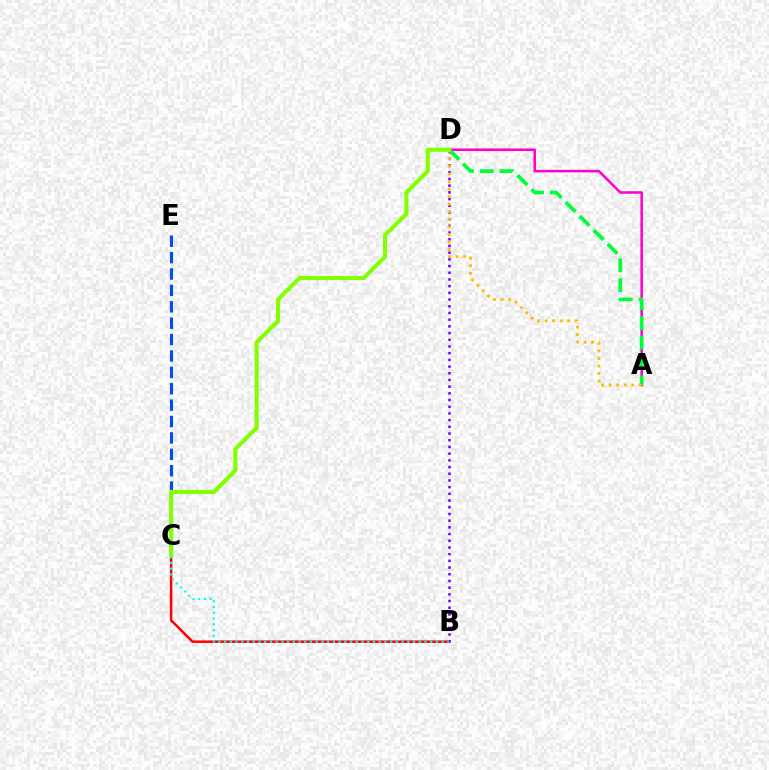{('A', 'D'): [{'color': '#ff00cf', 'line_style': 'solid', 'thickness': 1.84}, {'color': '#00ff39', 'line_style': 'dashed', 'thickness': 2.68}, {'color': '#ffbd00', 'line_style': 'dotted', 'thickness': 2.05}], ('B', 'C'): [{'color': '#ff0000', 'line_style': 'solid', 'thickness': 1.81}, {'color': '#00fff6', 'line_style': 'dotted', 'thickness': 1.56}], ('C', 'E'): [{'color': '#004bff', 'line_style': 'dashed', 'thickness': 2.23}], ('B', 'D'): [{'color': '#7200ff', 'line_style': 'dotted', 'thickness': 1.82}], ('C', 'D'): [{'color': '#84ff00', 'line_style': 'solid', 'thickness': 2.95}]}